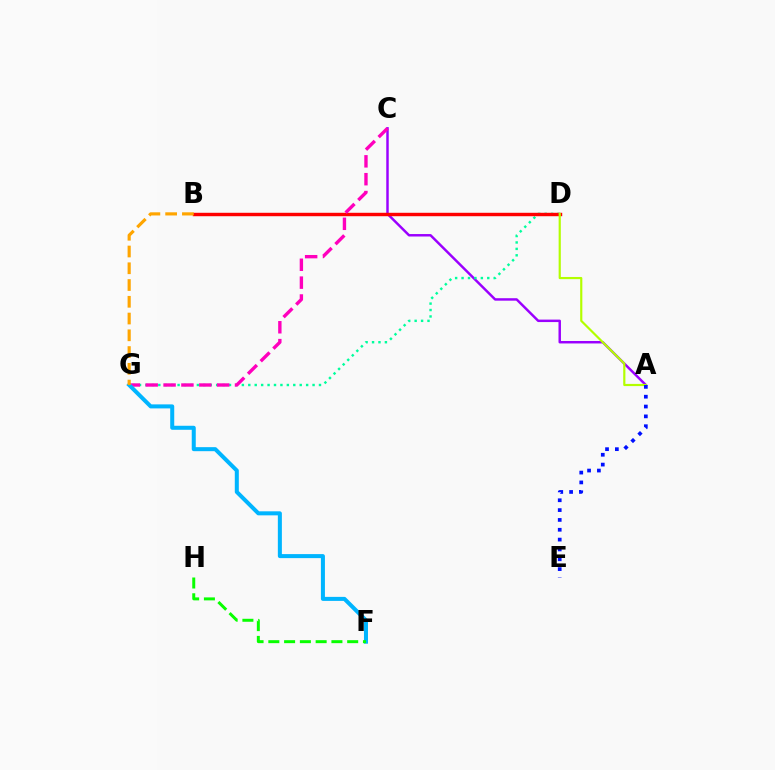{('A', 'C'): [{'color': '#9b00ff', 'line_style': 'solid', 'thickness': 1.77}], ('D', 'G'): [{'color': '#00ff9d', 'line_style': 'dotted', 'thickness': 1.75}], ('B', 'D'): [{'color': '#ff0000', 'line_style': 'solid', 'thickness': 2.47}], ('C', 'G'): [{'color': '#ff00bd', 'line_style': 'dashed', 'thickness': 2.43}], ('F', 'G'): [{'color': '#00b5ff', 'line_style': 'solid', 'thickness': 2.9}], ('B', 'G'): [{'color': '#ffa500', 'line_style': 'dashed', 'thickness': 2.28}], ('A', 'D'): [{'color': '#b3ff00', 'line_style': 'solid', 'thickness': 1.57}], ('F', 'H'): [{'color': '#08ff00', 'line_style': 'dashed', 'thickness': 2.14}], ('A', 'E'): [{'color': '#0010ff', 'line_style': 'dotted', 'thickness': 2.67}]}